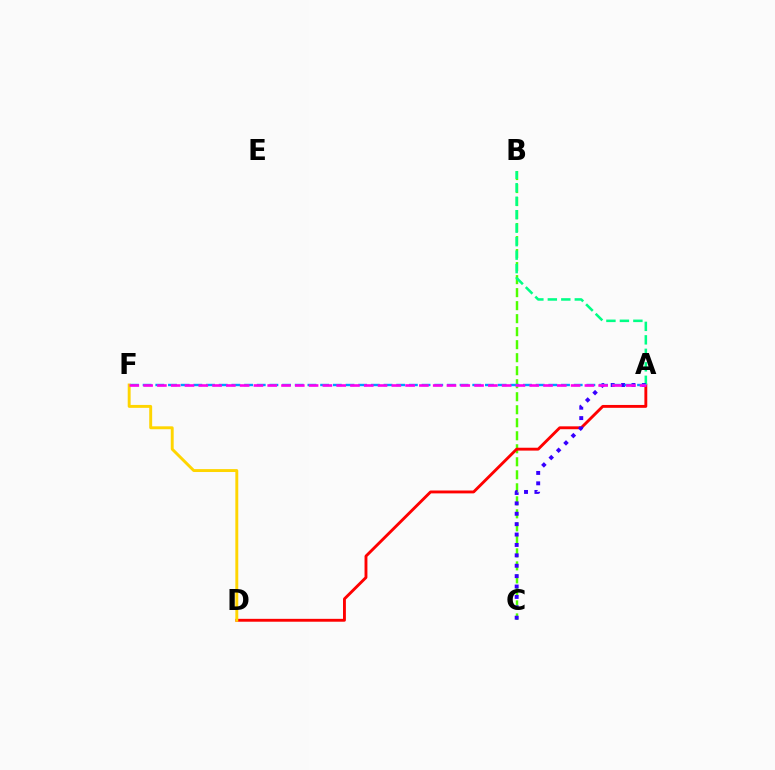{('B', 'C'): [{'color': '#4fff00', 'line_style': 'dashed', 'thickness': 1.77}], ('A', 'D'): [{'color': '#ff0000', 'line_style': 'solid', 'thickness': 2.07}], ('A', 'B'): [{'color': '#00ff86', 'line_style': 'dashed', 'thickness': 1.83}], ('A', 'C'): [{'color': '#3700ff', 'line_style': 'dotted', 'thickness': 2.82}], ('A', 'F'): [{'color': '#009eff', 'line_style': 'dashed', 'thickness': 1.72}, {'color': '#ff00ed', 'line_style': 'dashed', 'thickness': 1.87}], ('D', 'F'): [{'color': '#ffd500', 'line_style': 'solid', 'thickness': 2.1}]}